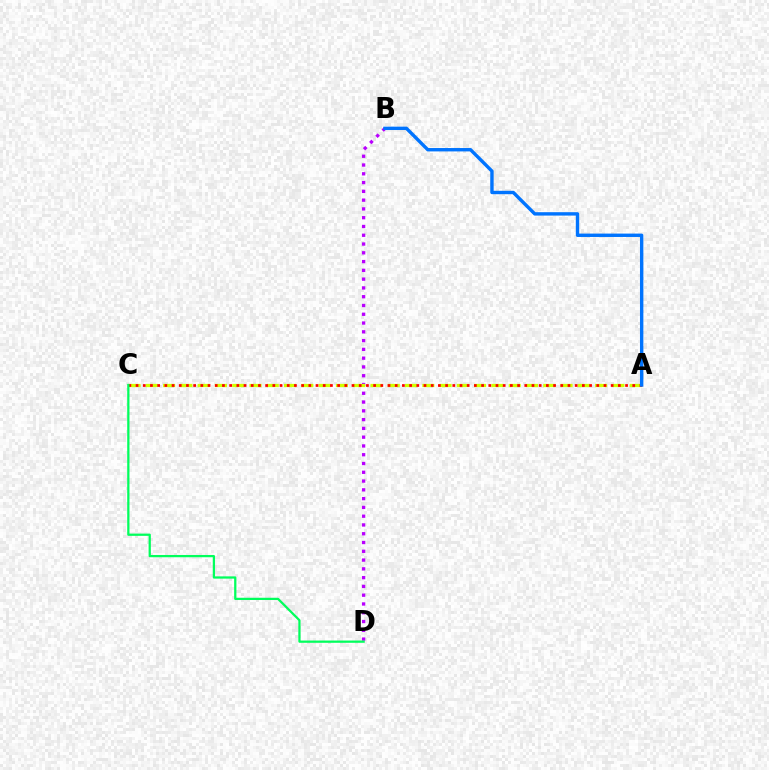{('B', 'D'): [{'color': '#b900ff', 'line_style': 'dotted', 'thickness': 2.39}], ('A', 'C'): [{'color': '#d1ff00', 'line_style': 'dashed', 'thickness': 2.35}, {'color': '#ff0000', 'line_style': 'dotted', 'thickness': 1.96}], ('C', 'D'): [{'color': '#00ff5c', 'line_style': 'solid', 'thickness': 1.62}], ('A', 'B'): [{'color': '#0074ff', 'line_style': 'solid', 'thickness': 2.44}]}